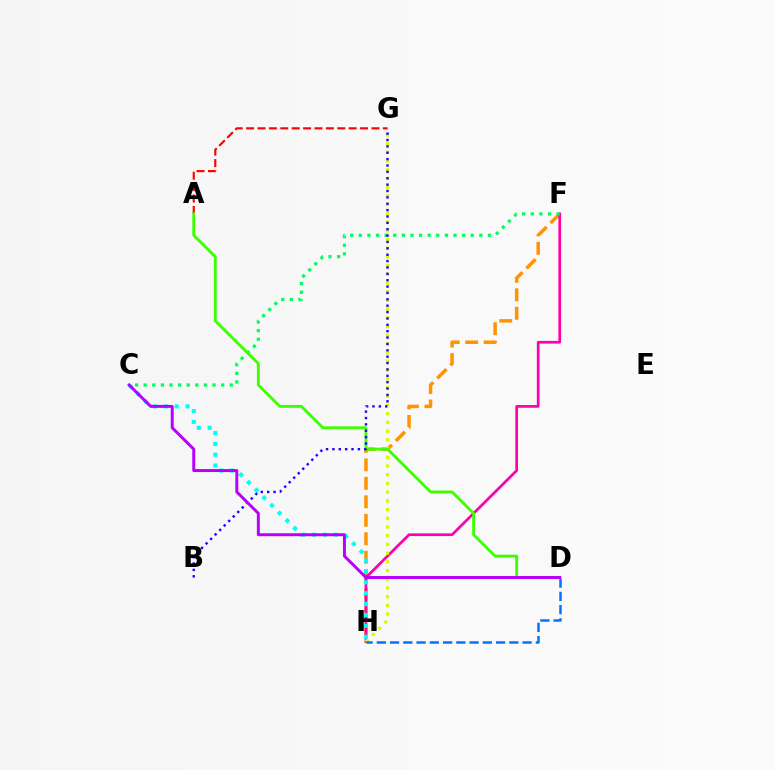{('F', 'H'): [{'color': '#ff9400', 'line_style': 'dashed', 'thickness': 2.51}, {'color': '#ff00ac', 'line_style': 'solid', 'thickness': 1.95}], ('C', 'F'): [{'color': '#00ff5c', 'line_style': 'dotted', 'thickness': 2.34}], ('C', 'H'): [{'color': '#00fff6', 'line_style': 'dotted', 'thickness': 2.95}], ('A', 'G'): [{'color': '#ff0000', 'line_style': 'dashed', 'thickness': 1.55}], ('G', 'H'): [{'color': '#d1ff00', 'line_style': 'dotted', 'thickness': 2.37}], ('D', 'H'): [{'color': '#0074ff', 'line_style': 'dashed', 'thickness': 1.8}], ('A', 'D'): [{'color': '#3dff00', 'line_style': 'solid', 'thickness': 2.06}], ('B', 'G'): [{'color': '#2500ff', 'line_style': 'dotted', 'thickness': 1.73}], ('C', 'D'): [{'color': '#b900ff', 'line_style': 'solid', 'thickness': 2.13}]}